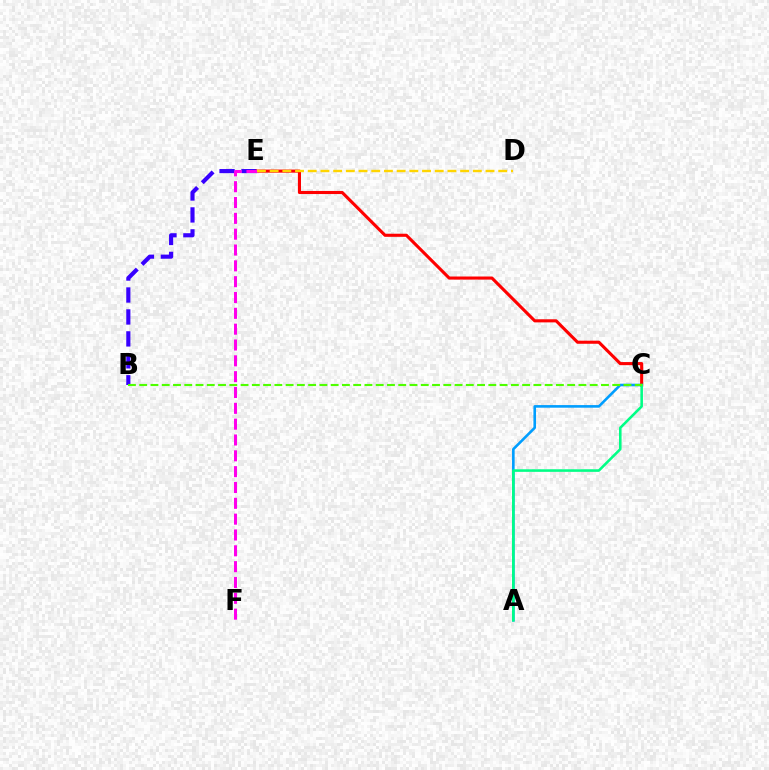{('A', 'C'): [{'color': '#009eff', 'line_style': 'solid', 'thickness': 1.88}, {'color': '#00ff86', 'line_style': 'solid', 'thickness': 1.85}], ('B', 'E'): [{'color': '#3700ff', 'line_style': 'dashed', 'thickness': 2.98}], ('C', 'E'): [{'color': '#ff0000', 'line_style': 'solid', 'thickness': 2.23}], ('E', 'F'): [{'color': '#ff00ed', 'line_style': 'dashed', 'thickness': 2.15}], ('B', 'C'): [{'color': '#4fff00', 'line_style': 'dashed', 'thickness': 1.53}], ('D', 'E'): [{'color': '#ffd500', 'line_style': 'dashed', 'thickness': 1.73}]}